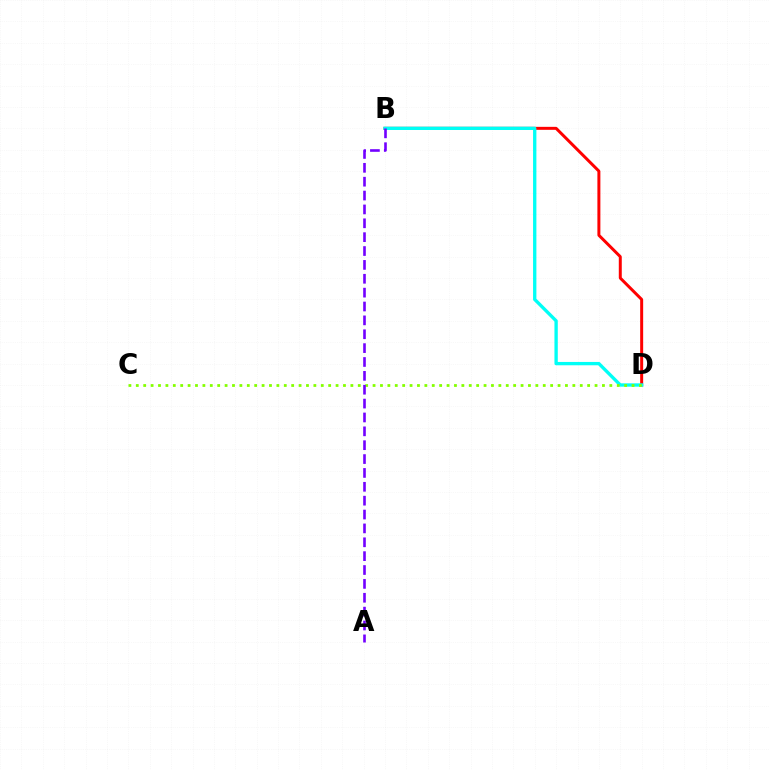{('B', 'D'): [{'color': '#ff0000', 'line_style': 'solid', 'thickness': 2.14}, {'color': '#00fff6', 'line_style': 'solid', 'thickness': 2.4}], ('C', 'D'): [{'color': '#84ff00', 'line_style': 'dotted', 'thickness': 2.01}], ('A', 'B'): [{'color': '#7200ff', 'line_style': 'dashed', 'thickness': 1.88}]}